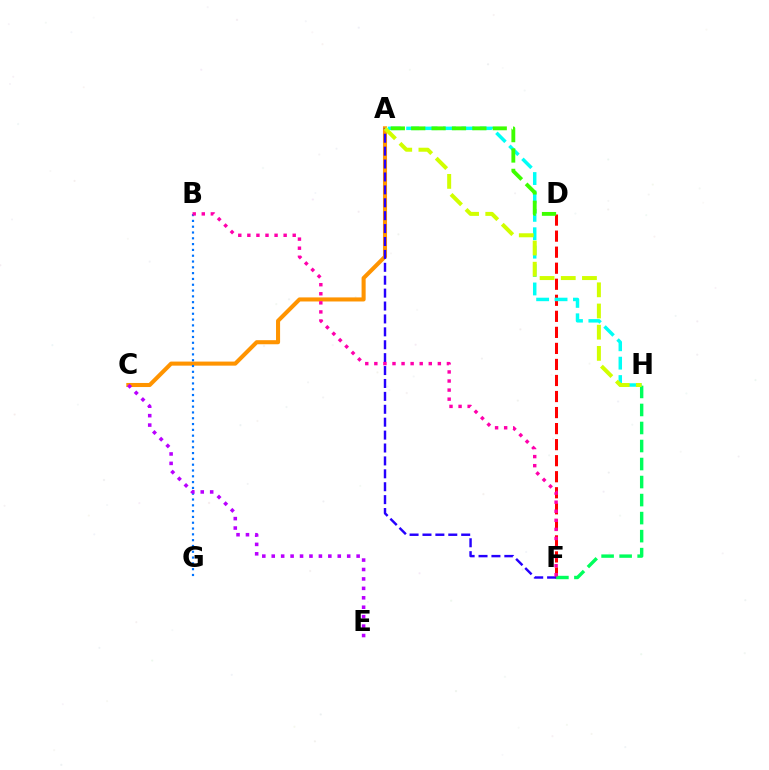{('A', 'C'): [{'color': '#ff9400', 'line_style': 'solid', 'thickness': 2.93}], ('D', 'F'): [{'color': '#ff0000', 'line_style': 'dashed', 'thickness': 2.18}], ('A', 'H'): [{'color': '#00fff6', 'line_style': 'dashed', 'thickness': 2.5}, {'color': '#d1ff00', 'line_style': 'dashed', 'thickness': 2.88}], ('F', 'H'): [{'color': '#00ff5c', 'line_style': 'dashed', 'thickness': 2.45}], ('A', 'D'): [{'color': '#3dff00', 'line_style': 'dashed', 'thickness': 2.77}], ('B', 'G'): [{'color': '#0074ff', 'line_style': 'dotted', 'thickness': 1.58}], ('A', 'F'): [{'color': '#2500ff', 'line_style': 'dashed', 'thickness': 1.75}], ('C', 'E'): [{'color': '#b900ff', 'line_style': 'dotted', 'thickness': 2.56}], ('B', 'F'): [{'color': '#ff00ac', 'line_style': 'dotted', 'thickness': 2.46}]}